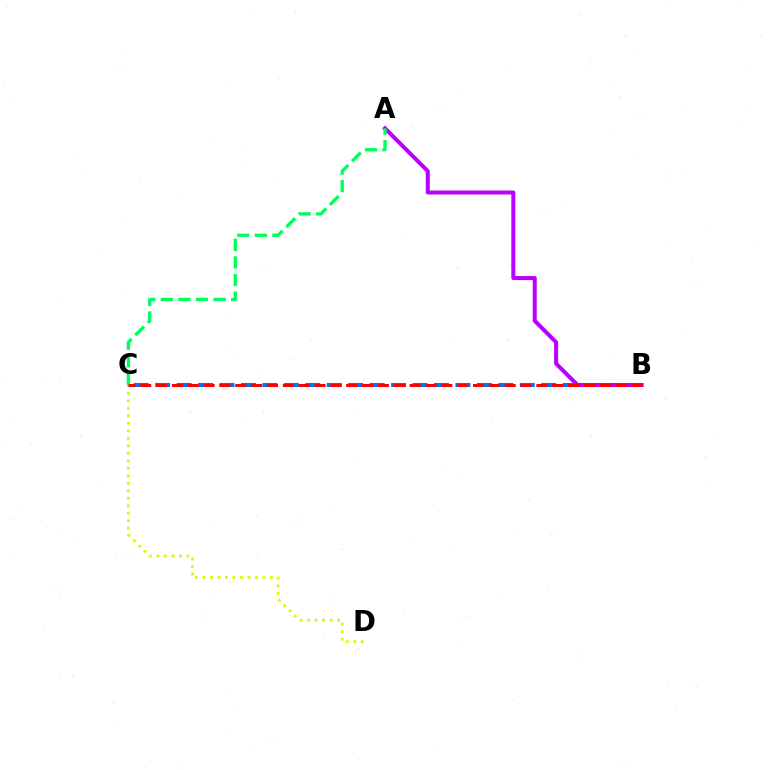{('B', 'C'): [{'color': '#0074ff', 'line_style': 'dashed', 'thickness': 2.91}, {'color': '#ff0000', 'line_style': 'dashed', 'thickness': 2.15}], ('A', 'B'): [{'color': '#b900ff', 'line_style': 'solid', 'thickness': 2.9}], ('A', 'C'): [{'color': '#00ff5c', 'line_style': 'dashed', 'thickness': 2.39}], ('C', 'D'): [{'color': '#d1ff00', 'line_style': 'dotted', 'thickness': 2.04}]}